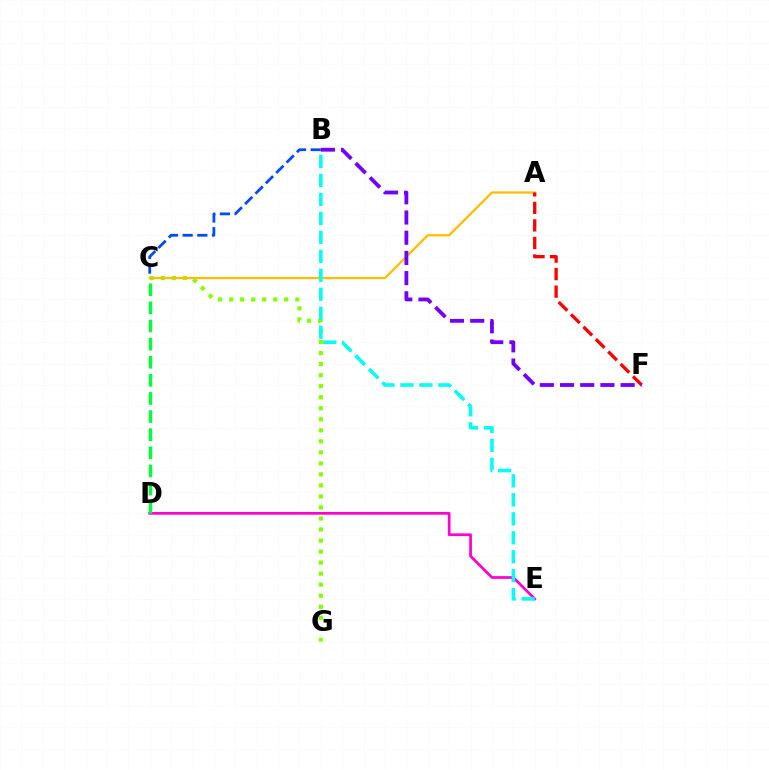{('C', 'G'): [{'color': '#84ff00', 'line_style': 'dotted', 'thickness': 3.0}], ('A', 'C'): [{'color': '#ffbd00', 'line_style': 'solid', 'thickness': 1.63}], ('D', 'E'): [{'color': '#ff00cf', 'line_style': 'solid', 'thickness': 1.96}], ('B', 'C'): [{'color': '#004bff', 'line_style': 'dashed', 'thickness': 1.99}], ('C', 'D'): [{'color': '#00ff39', 'line_style': 'dashed', 'thickness': 2.46}], ('A', 'F'): [{'color': '#ff0000', 'line_style': 'dashed', 'thickness': 2.38}], ('B', 'F'): [{'color': '#7200ff', 'line_style': 'dashed', 'thickness': 2.74}], ('B', 'E'): [{'color': '#00fff6', 'line_style': 'dashed', 'thickness': 2.58}]}